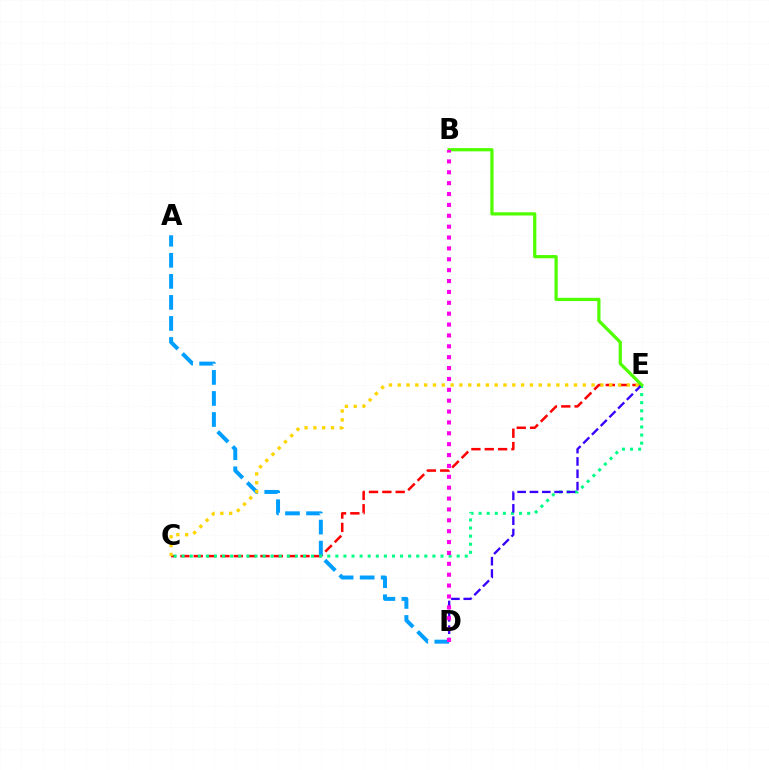{('C', 'E'): [{'color': '#ff0000', 'line_style': 'dashed', 'thickness': 1.81}, {'color': '#ffd500', 'line_style': 'dotted', 'thickness': 2.39}, {'color': '#00ff86', 'line_style': 'dotted', 'thickness': 2.2}], ('A', 'D'): [{'color': '#009eff', 'line_style': 'dashed', 'thickness': 2.86}], ('D', 'E'): [{'color': '#3700ff', 'line_style': 'dashed', 'thickness': 1.68}], ('B', 'E'): [{'color': '#4fff00', 'line_style': 'solid', 'thickness': 2.33}], ('B', 'D'): [{'color': '#ff00ed', 'line_style': 'dotted', 'thickness': 2.95}]}